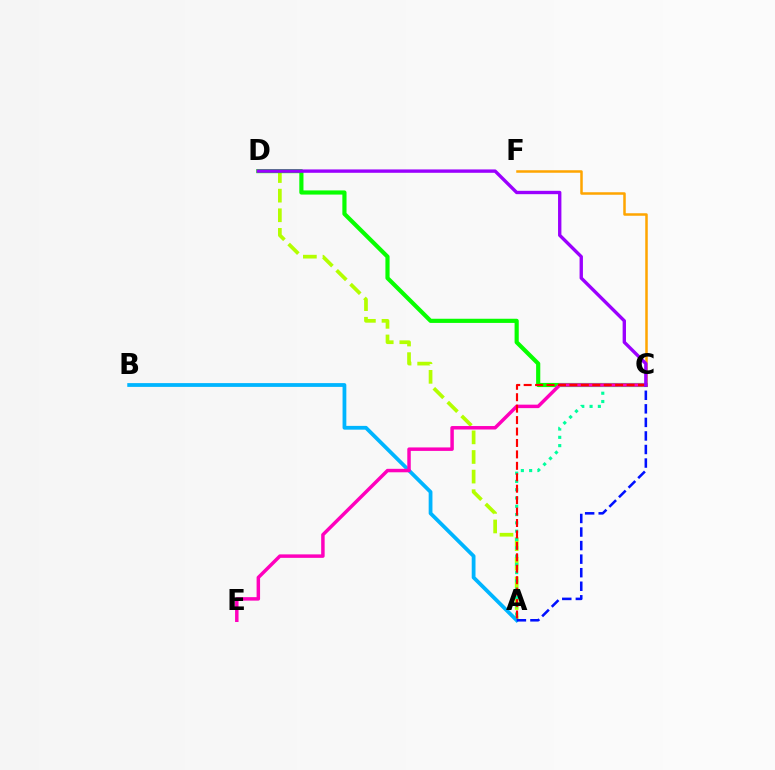{('A', 'D'): [{'color': '#b3ff00', 'line_style': 'dashed', 'thickness': 2.66}], ('C', 'D'): [{'color': '#08ff00', 'line_style': 'solid', 'thickness': 3.0}, {'color': '#9b00ff', 'line_style': 'solid', 'thickness': 2.42}], ('A', 'B'): [{'color': '#00b5ff', 'line_style': 'solid', 'thickness': 2.72}], ('C', 'F'): [{'color': '#ffa500', 'line_style': 'solid', 'thickness': 1.81}], ('A', 'C'): [{'color': '#00ff9d', 'line_style': 'dotted', 'thickness': 2.25}, {'color': '#0010ff', 'line_style': 'dashed', 'thickness': 1.84}, {'color': '#ff0000', 'line_style': 'dashed', 'thickness': 1.55}], ('C', 'E'): [{'color': '#ff00bd', 'line_style': 'solid', 'thickness': 2.5}]}